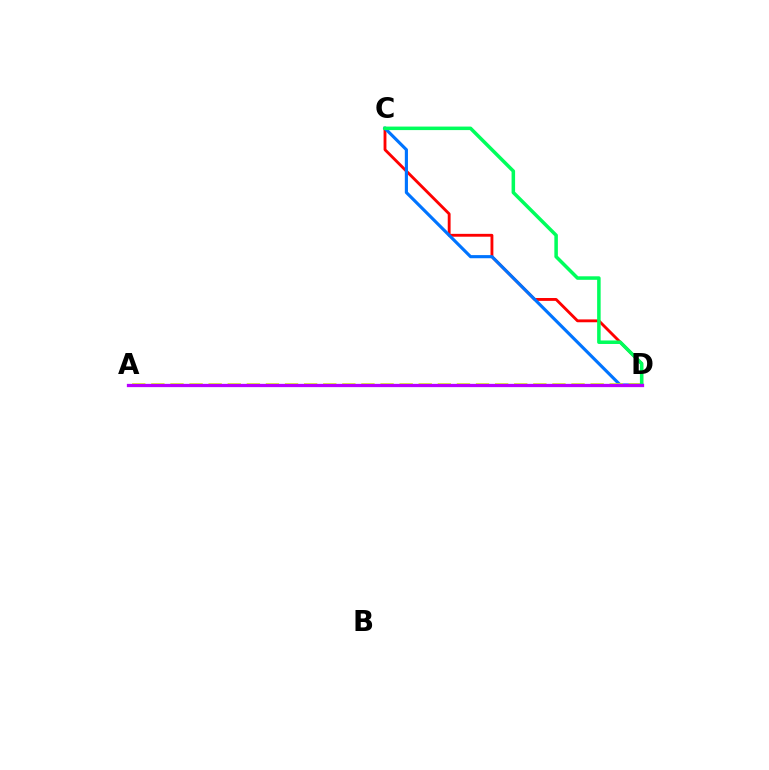{('C', 'D'): [{'color': '#ff0000', 'line_style': 'solid', 'thickness': 2.06}, {'color': '#0074ff', 'line_style': 'solid', 'thickness': 2.26}, {'color': '#00ff5c', 'line_style': 'solid', 'thickness': 2.53}], ('A', 'D'): [{'color': '#d1ff00', 'line_style': 'dashed', 'thickness': 2.59}, {'color': '#b900ff', 'line_style': 'solid', 'thickness': 2.36}]}